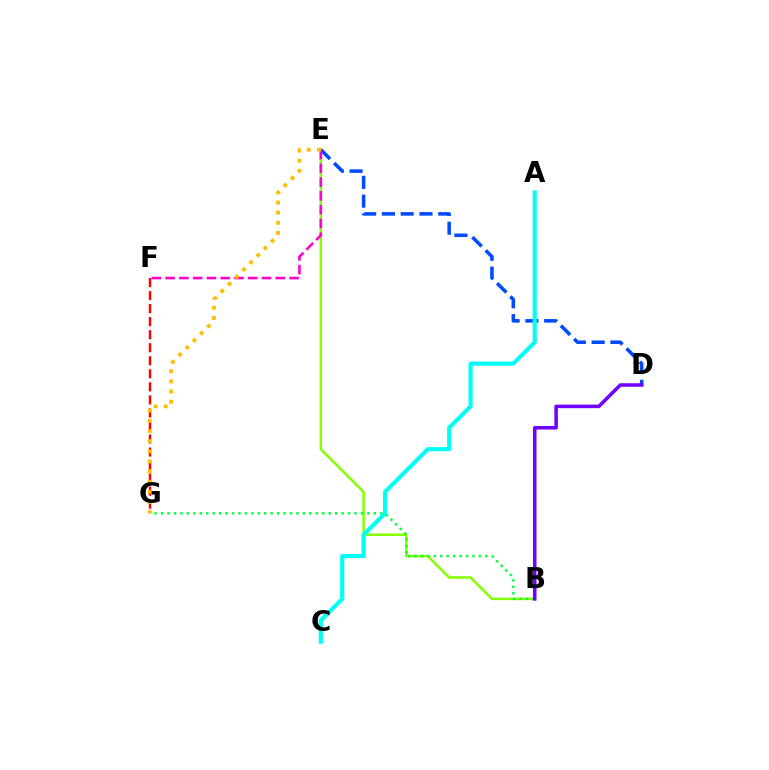{('B', 'E'): [{'color': '#84ff00', 'line_style': 'solid', 'thickness': 1.8}], ('D', 'E'): [{'color': '#004bff', 'line_style': 'dashed', 'thickness': 2.55}], ('B', 'G'): [{'color': '#00ff39', 'line_style': 'dotted', 'thickness': 1.75}], ('E', 'F'): [{'color': '#ff00cf', 'line_style': 'dashed', 'thickness': 1.87}], ('A', 'C'): [{'color': '#00fff6', 'line_style': 'solid', 'thickness': 2.99}], ('F', 'G'): [{'color': '#ff0000', 'line_style': 'dashed', 'thickness': 1.77}], ('E', 'G'): [{'color': '#ffbd00', 'line_style': 'dotted', 'thickness': 2.76}], ('B', 'D'): [{'color': '#7200ff', 'line_style': 'solid', 'thickness': 2.55}]}